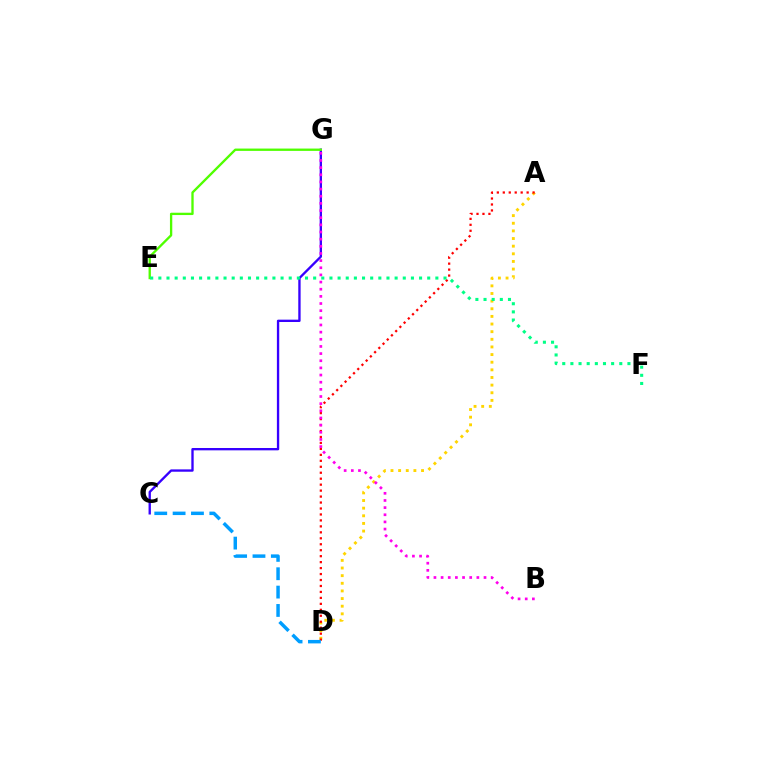{('A', 'D'): [{'color': '#ffd500', 'line_style': 'dotted', 'thickness': 2.07}, {'color': '#ff0000', 'line_style': 'dotted', 'thickness': 1.62}], ('C', 'G'): [{'color': '#3700ff', 'line_style': 'solid', 'thickness': 1.69}], ('B', 'G'): [{'color': '#ff00ed', 'line_style': 'dotted', 'thickness': 1.94}], ('E', 'G'): [{'color': '#4fff00', 'line_style': 'solid', 'thickness': 1.68}], ('E', 'F'): [{'color': '#00ff86', 'line_style': 'dotted', 'thickness': 2.21}], ('C', 'D'): [{'color': '#009eff', 'line_style': 'dashed', 'thickness': 2.49}]}